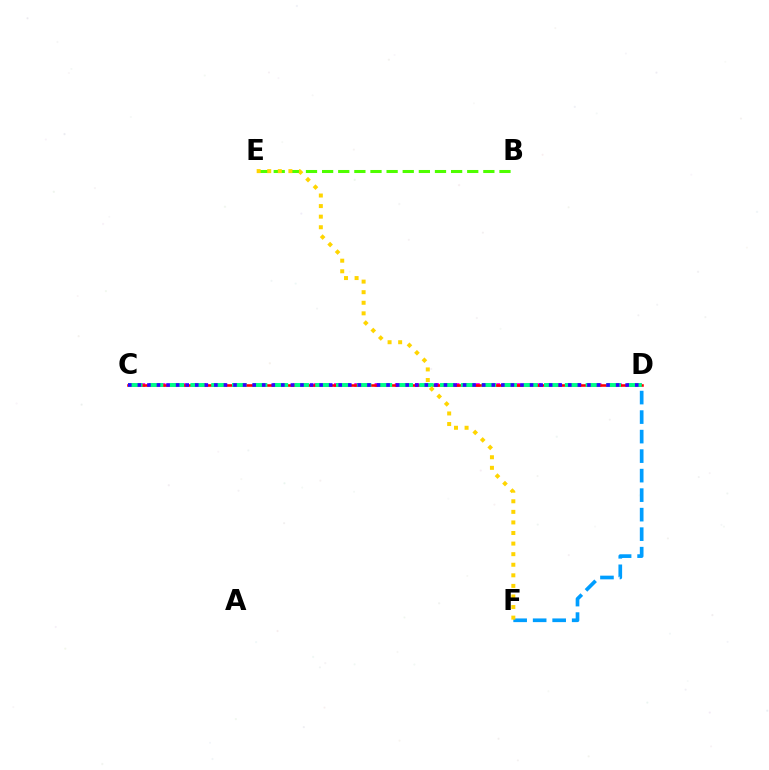{('C', 'D'): [{'color': '#ff00ed', 'line_style': 'dotted', 'thickness': 2.75}, {'color': '#ff0000', 'line_style': 'solid', 'thickness': 1.86}, {'color': '#00ff86', 'line_style': 'dashed', 'thickness': 2.83}, {'color': '#3700ff', 'line_style': 'dotted', 'thickness': 2.6}], ('B', 'E'): [{'color': '#4fff00', 'line_style': 'dashed', 'thickness': 2.19}], ('D', 'F'): [{'color': '#009eff', 'line_style': 'dashed', 'thickness': 2.65}], ('E', 'F'): [{'color': '#ffd500', 'line_style': 'dotted', 'thickness': 2.87}]}